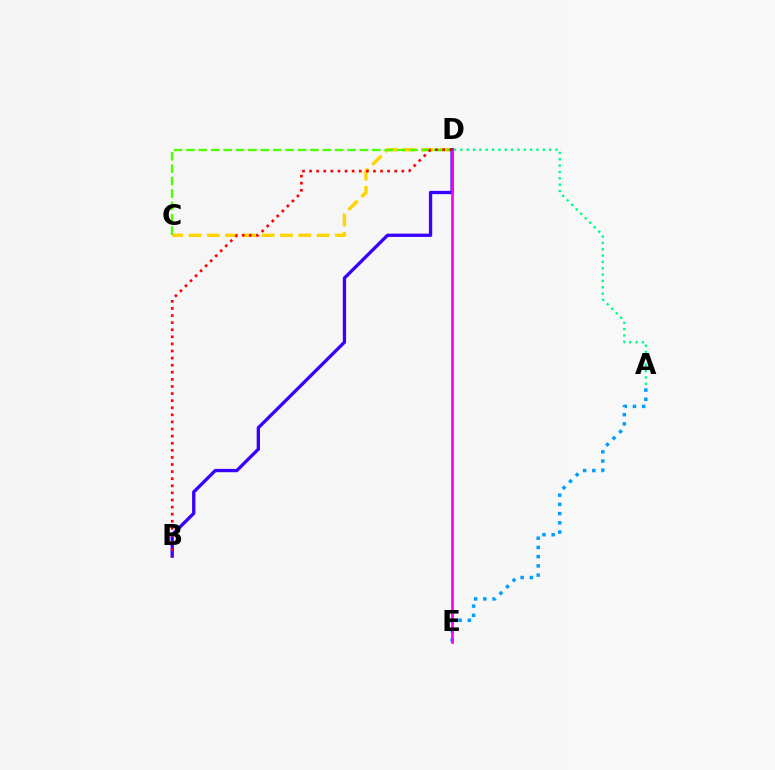{('C', 'D'): [{'color': '#ffd500', 'line_style': 'dashed', 'thickness': 2.49}, {'color': '#4fff00', 'line_style': 'dashed', 'thickness': 1.68}], ('A', 'D'): [{'color': '#00ff86', 'line_style': 'dotted', 'thickness': 1.72}], ('A', 'E'): [{'color': '#009eff', 'line_style': 'dotted', 'thickness': 2.51}], ('B', 'D'): [{'color': '#3700ff', 'line_style': 'solid', 'thickness': 2.38}, {'color': '#ff0000', 'line_style': 'dotted', 'thickness': 1.93}], ('D', 'E'): [{'color': '#ff00ed', 'line_style': 'solid', 'thickness': 1.94}]}